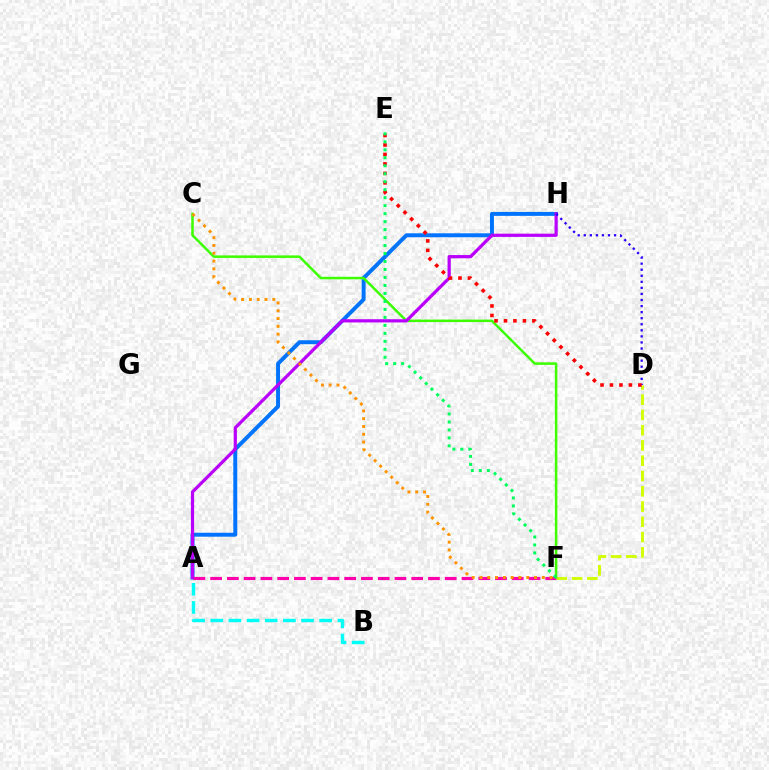{('A', 'H'): [{'color': '#0074ff', 'line_style': 'solid', 'thickness': 2.85}, {'color': '#b900ff', 'line_style': 'solid', 'thickness': 2.32}], ('D', 'F'): [{'color': '#d1ff00', 'line_style': 'dashed', 'thickness': 2.07}], ('A', 'F'): [{'color': '#ff00ac', 'line_style': 'dashed', 'thickness': 2.28}], ('C', 'F'): [{'color': '#3dff00', 'line_style': 'solid', 'thickness': 1.82}, {'color': '#ff9400', 'line_style': 'dotted', 'thickness': 2.12}], ('A', 'B'): [{'color': '#00fff6', 'line_style': 'dashed', 'thickness': 2.47}], ('D', 'H'): [{'color': '#2500ff', 'line_style': 'dotted', 'thickness': 1.65}], ('D', 'E'): [{'color': '#ff0000', 'line_style': 'dotted', 'thickness': 2.57}], ('E', 'F'): [{'color': '#00ff5c', 'line_style': 'dotted', 'thickness': 2.17}]}